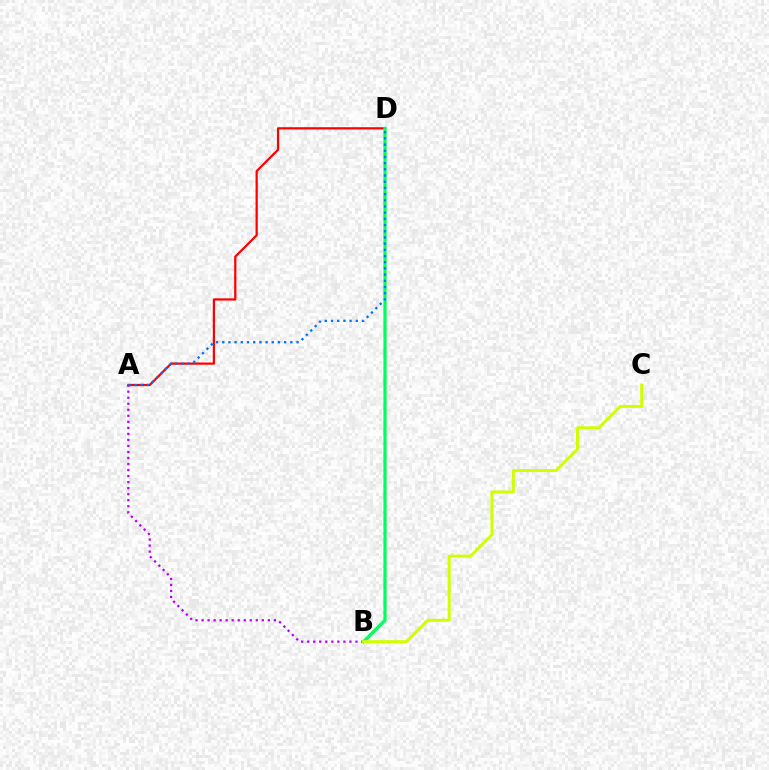{('A', 'B'): [{'color': '#b900ff', 'line_style': 'dotted', 'thickness': 1.64}], ('A', 'D'): [{'color': '#ff0000', 'line_style': 'solid', 'thickness': 1.61}, {'color': '#0074ff', 'line_style': 'dotted', 'thickness': 1.68}], ('B', 'D'): [{'color': '#00ff5c', 'line_style': 'solid', 'thickness': 2.32}], ('B', 'C'): [{'color': '#d1ff00', 'line_style': 'solid', 'thickness': 2.15}]}